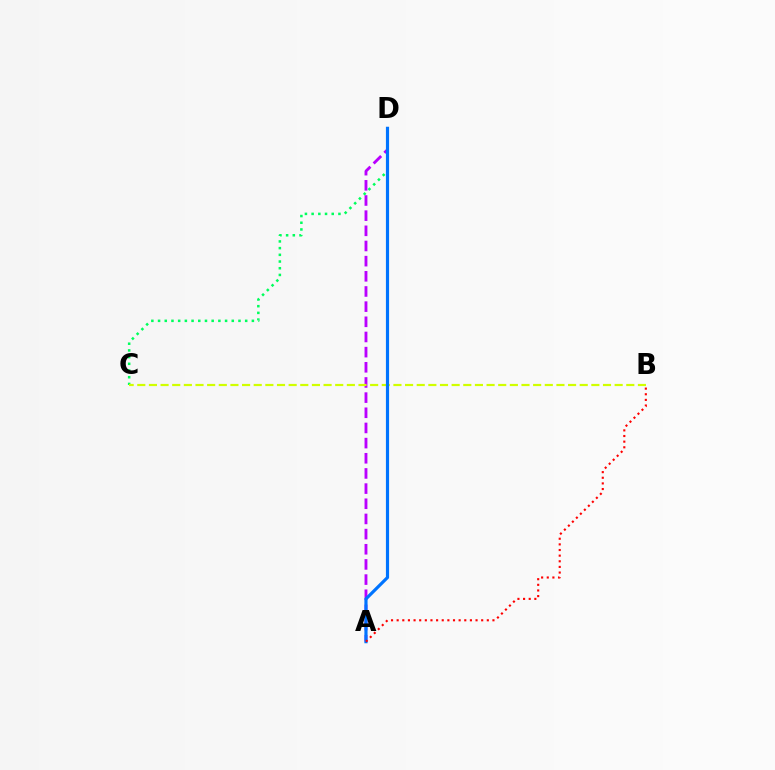{('A', 'D'): [{'color': '#b900ff', 'line_style': 'dashed', 'thickness': 2.06}, {'color': '#0074ff', 'line_style': 'solid', 'thickness': 2.28}], ('C', 'D'): [{'color': '#00ff5c', 'line_style': 'dotted', 'thickness': 1.82}], ('B', 'C'): [{'color': '#d1ff00', 'line_style': 'dashed', 'thickness': 1.58}], ('A', 'B'): [{'color': '#ff0000', 'line_style': 'dotted', 'thickness': 1.53}]}